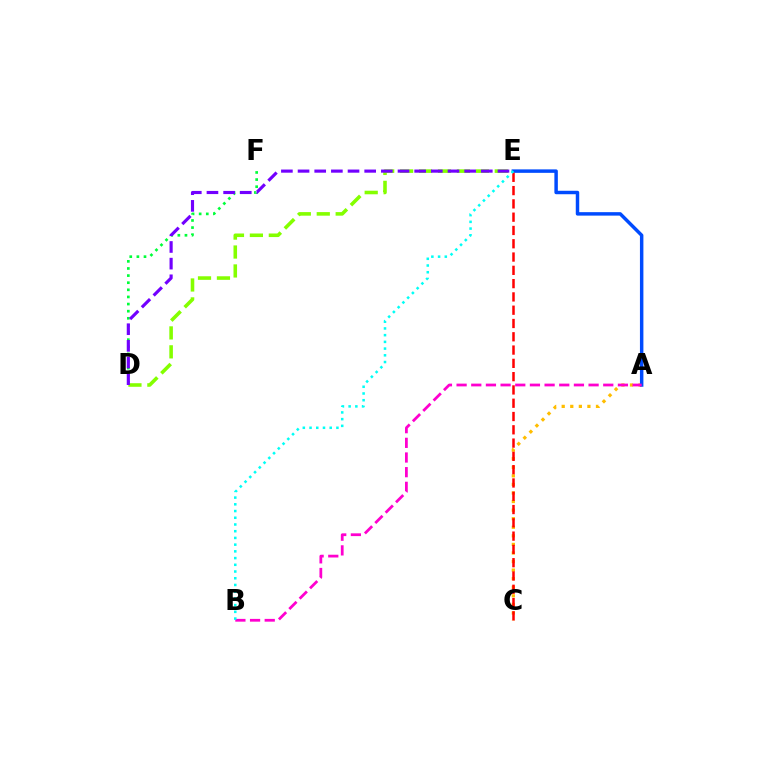{('A', 'C'): [{'color': '#ffbd00', 'line_style': 'dotted', 'thickness': 2.33}], ('A', 'E'): [{'color': '#004bff', 'line_style': 'solid', 'thickness': 2.49}], ('D', 'E'): [{'color': '#84ff00', 'line_style': 'dashed', 'thickness': 2.57}, {'color': '#7200ff', 'line_style': 'dashed', 'thickness': 2.26}], ('C', 'E'): [{'color': '#ff0000', 'line_style': 'dashed', 'thickness': 1.81}], ('D', 'F'): [{'color': '#00ff39', 'line_style': 'dotted', 'thickness': 1.93}], ('A', 'B'): [{'color': '#ff00cf', 'line_style': 'dashed', 'thickness': 1.99}], ('B', 'E'): [{'color': '#00fff6', 'line_style': 'dotted', 'thickness': 1.83}]}